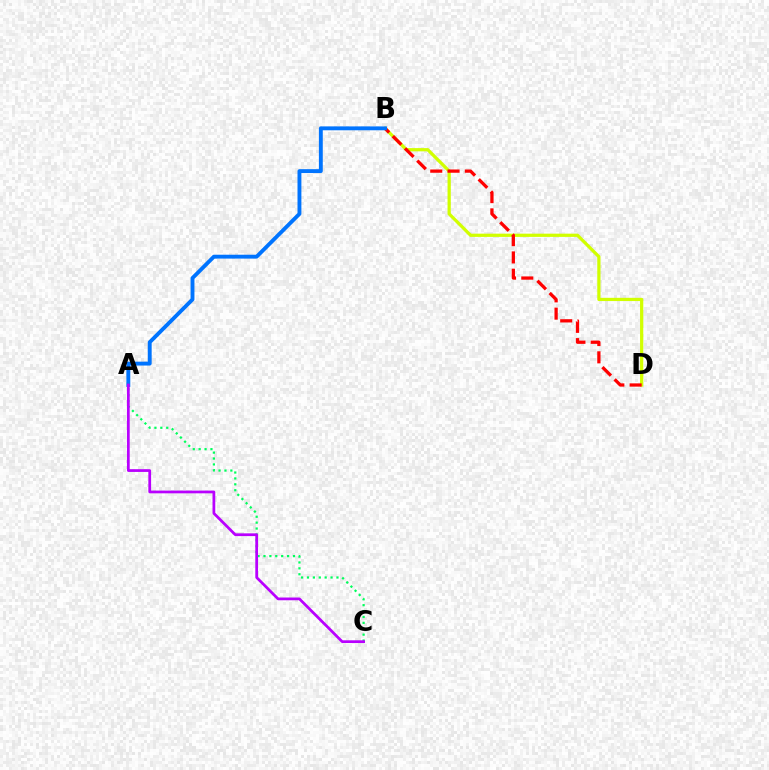{('B', 'D'): [{'color': '#d1ff00', 'line_style': 'solid', 'thickness': 2.33}, {'color': '#ff0000', 'line_style': 'dashed', 'thickness': 2.35}], ('A', 'C'): [{'color': '#00ff5c', 'line_style': 'dotted', 'thickness': 1.6}, {'color': '#b900ff', 'line_style': 'solid', 'thickness': 1.98}], ('A', 'B'): [{'color': '#0074ff', 'line_style': 'solid', 'thickness': 2.8}]}